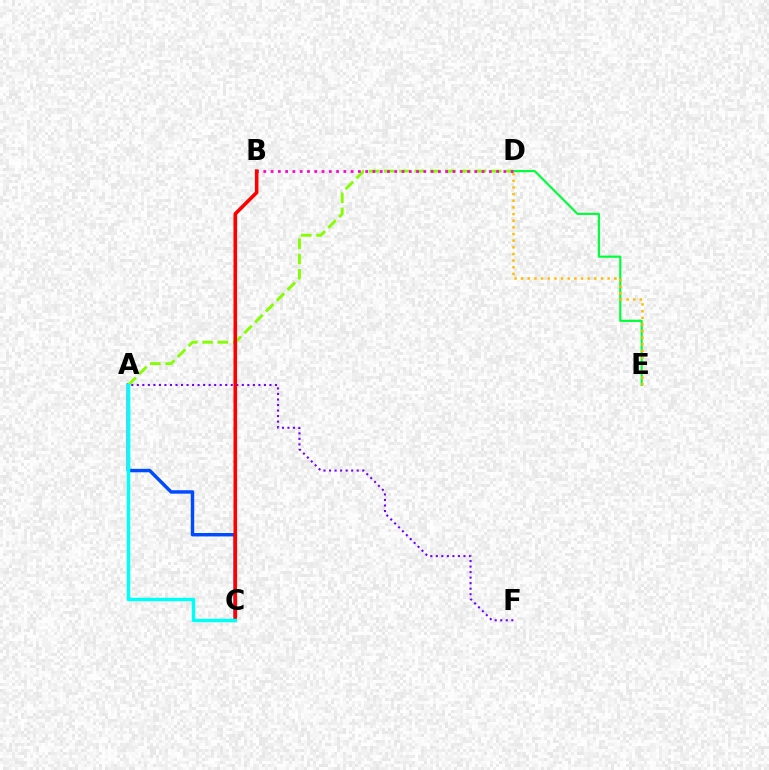{('D', 'E'): [{'color': '#00ff39', 'line_style': 'solid', 'thickness': 1.56}, {'color': '#ffbd00', 'line_style': 'dotted', 'thickness': 1.81}], ('A', 'C'): [{'color': '#004bff', 'line_style': 'solid', 'thickness': 2.48}, {'color': '#00fff6', 'line_style': 'solid', 'thickness': 2.5}], ('A', 'D'): [{'color': '#84ff00', 'line_style': 'dashed', 'thickness': 2.07}], ('A', 'F'): [{'color': '#7200ff', 'line_style': 'dotted', 'thickness': 1.5}], ('B', 'D'): [{'color': '#ff00cf', 'line_style': 'dotted', 'thickness': 1.98}], ('B', 'C'): [{'color': '#ff0000', 'line_style': 'solid', 'thickness': 2.6}]}